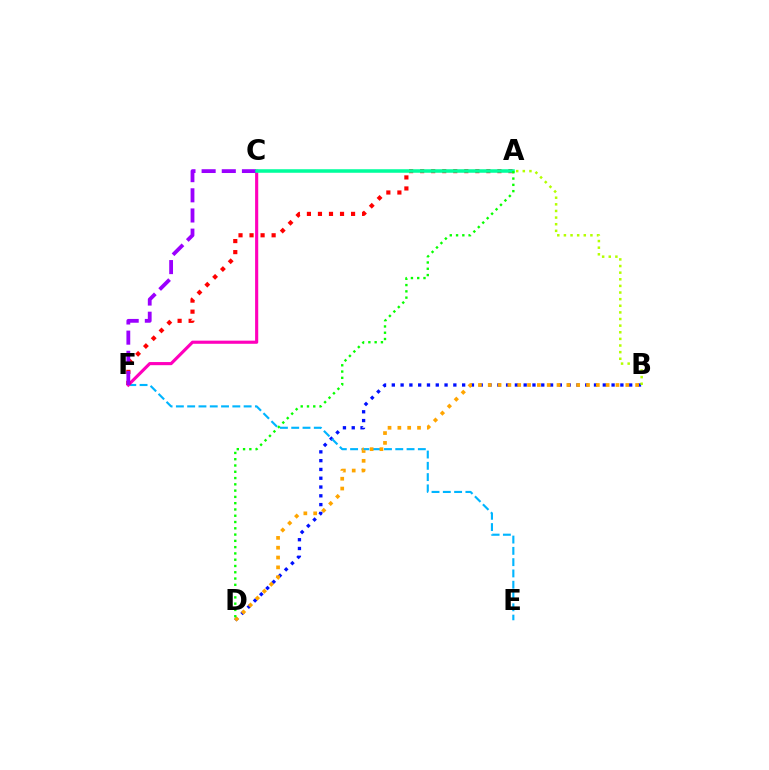{('B', 'D'): [{'color': '#0010ff', 'line_style': 'dotted', 'thickness': 2.39}, {'color': '#ffa500', 'line_style': 'dotted', 'thickness': 2.67}], ('A', 'B'): [{'color': '#b3ff00', 'line_style': 'dotted', 'thickness': 1.8}], ('E', 'F'): [{'color': '#00b5ff', 'line_style': 'dashed', 'thickness': 1.53}], ('C', 'F'): [{'color': '#ff00bd', 'line_style': 'solid', 'thickness': 2.25}, {'color': '#9b00ff', 'line_style': 'dashed', 'thickness': 2.74}], ('A', 'F'): [{'color': '#ff0000', 'line_style': 'dotted', 'thickness': 3.0}], ('A', 'C'): [{'color': '#00ff9d', 'line_style': 'solid', 'thickness': 2.55}], ('A', 'D'): [{'color': '#08ff00', 'line_style': 'dotted', 'thickness': 1.71}]}